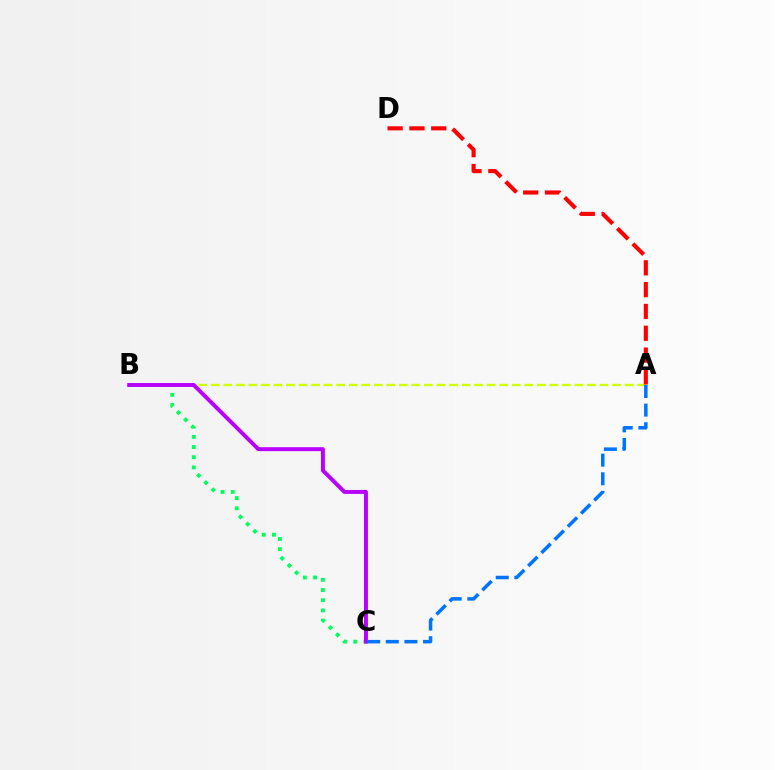{('A', 'B'): [{'color': '#d1ff00', 'line_style': 'dashed', 'thickness': 1.7}], ('A', 'D'): [{'color': '#ff0000', 'line_style': 'dashed', 'thickness': 2.96}], ('B', 'C'): [{'color': '#00ff5c', 'line_style': 'dotted', 'thickness': 2.77}, {'color': '#b900ff', 'line_style': 'solid', 'thickness': 2.83}], ('A', 'C'): [{'color': '#0074ff', 'line_style': 'dashed', 'thickness': 2.53}]}